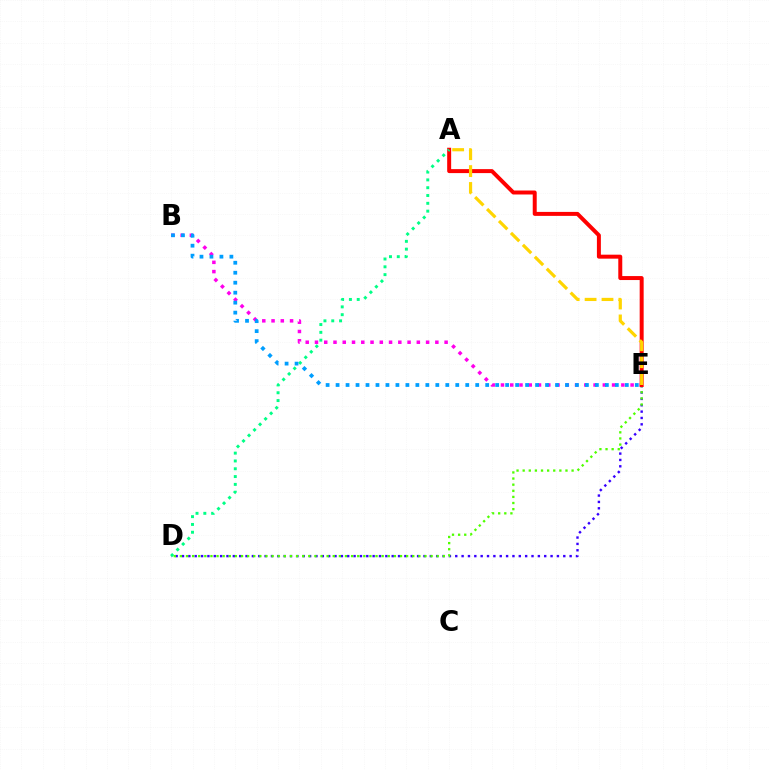{('B', 'E'): [{'color': '#ff00ed', 'line_style': 'dotted', 'thickness': 2.52}, {'color': '#009eff', 'line_style': 'dotted', 'thickness': 2.71}], ('D', 'E'): [{'color': '#3700ff', 'line_style': 'dotted', 'thickness': 1.73}, {'color': '#4fff00', 'line_style': 'dotted', 'thickness': 1.66}], ('A', 'E'): [{'color': '#ff0000', 'line_style': 'solid', 'thickness': 2.86}, {'color': '#ffd500', 'line_style': 'dashed', 'thickness': 2.29}], ('A', 'D'): [{'color': '#00ff86', 'line_style': 'dotted', 'thickness': 2.12}]}